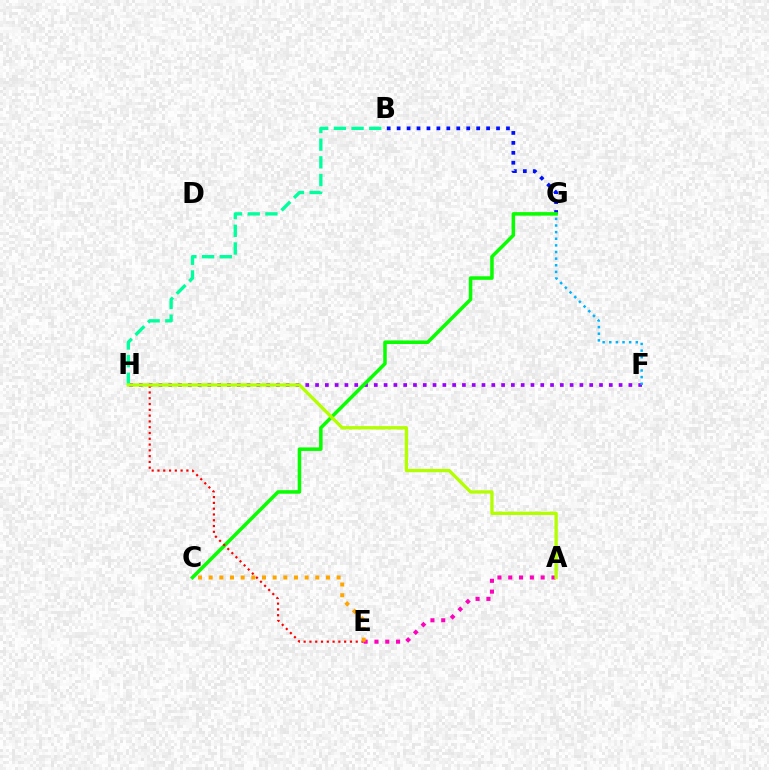{('F', 'H'): [{'color': '#9b00ff', 'line_style': 'dotted', 'thickness': 2.66}], ('B', 'G'): [{'color': '#0010ff', 'line_style': 'dotted', 'thickness': 2.7}], ('C', 'G'): [{'color': '#08ff00', 'line_style': 'solid', 'thickness': 2.55}], ('E', 'H'): [{'color': '#ff0000', 'line_style': 'dotted', 'thickness': 1.57}], ('A', 'E'): [{'color': '#ff00bd', 'line_style': 'dotted', 'thickness': 2.94}], ('F', 'G'): [{'color': '#00b5ff', 'line_style': 'dotted', 'thickness': 1.8}], ('B', 'H'): [{'color': '#00ff9d', 'line_style': 'dashed', 'thickness': 2.4}], ('C', 'E'): [{'color': '#ffa500', 'line_style': 'dotted', 'thickness': 2.9}], ('A', 'H'): [{'color': '#b3ff00', 'line_style': 'solid', 'thickness': 2.38}]}